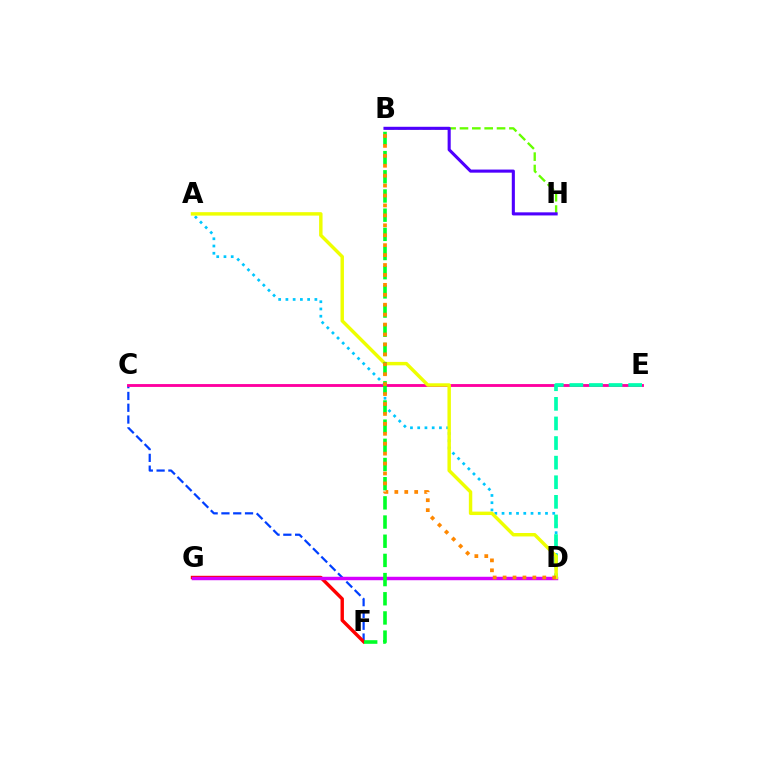{('C', 'F'): [{'color': '#003fff', 'line_style': 'dashed', 'thickness': 1.6}], ('F', 'G'): [{'color': '#ff0000', 'line_style': 'solid', 'thickness': 2.45}], ('C', 'E'): [{'color': '#ff00a0', 'line_style': 'solid', 'thickness': 2.06}], ('D', 'G'): [{'color': '#d600ff', 'line_style': 'solid', 'thickness': 2.48}], ('B', 'H'): [{'color': '#66ff00', 'line_style': 'dashed', 'thickness': 1.68}, {'color': '#4f00ff', 'line_style': 'solid', 'thickness': 2.23}], ('A', 'D'): [{'color': '#00c7ff', 'line_style': 'dotted', 'thickness': 1.97}, {'color': '#eeff00', 'line_style': 'solid', 'thickness': 2.48}], ('D', 'E'): [{'color': '#00ffaf', 'line_style': 'dashed', 'thickness': 2.66}], ('B', 'F'): [{'color': '#00ff27', 'line_style': 'dashed', 'thickness': 2.61}], ('B', 'D'): [{'color': '#ff8800', 'line_style': 'dotted', 'thickness': 2.7}]}